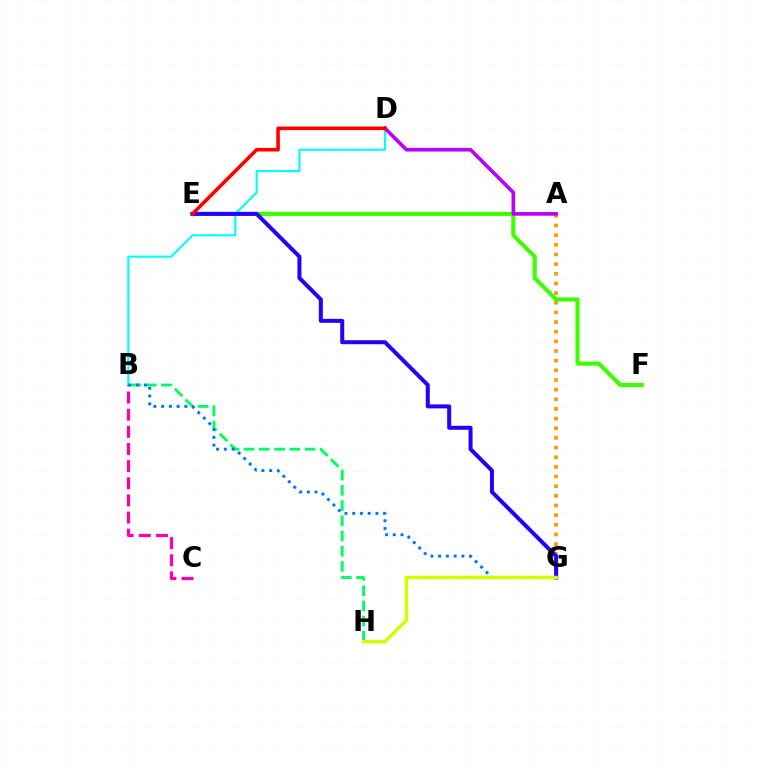{('A', 'G'): [{'color': '#ff9400', 'line_style': 'dotted', 'thickness': 2.62}], ('B', 'H'): [{'color': '#00ff5c', 'line_style': 'dashed', 'thickness': 2.07}], ('E', 'F'): [{'color': '#3dff00', 'line_style': 'solid', 'thickness': 2.98}], ('B', 'D'): [{'color': '#00fff6', 'line_style': 'solid', 'thickness': 1.53}], ('A', 'D'): [{'color': '#b900ff', 'line_style': 'solid', 'thickness': 2.63}], ('B', 'C'): [{'color': '#ff00ac', 'line_style': 'dashed', 'thickness': 2.33}], ('E', 'G'): [{'color': '#2500ff', 'line_style': 'solid', 'thickness': 2.89}], ('D', 'E'): [{'color': '#ff0000', 'line_style': 'solid', 'thickness': 2.6}], ('B', 'G'): [{'color': '#0074ff', 'line_style': 'dotted', 'thickness': 2.1}], ('G', 'H'): [{'color': '#d1ff00', 'line_style': 'solid', 'thickness': 2.51}]}